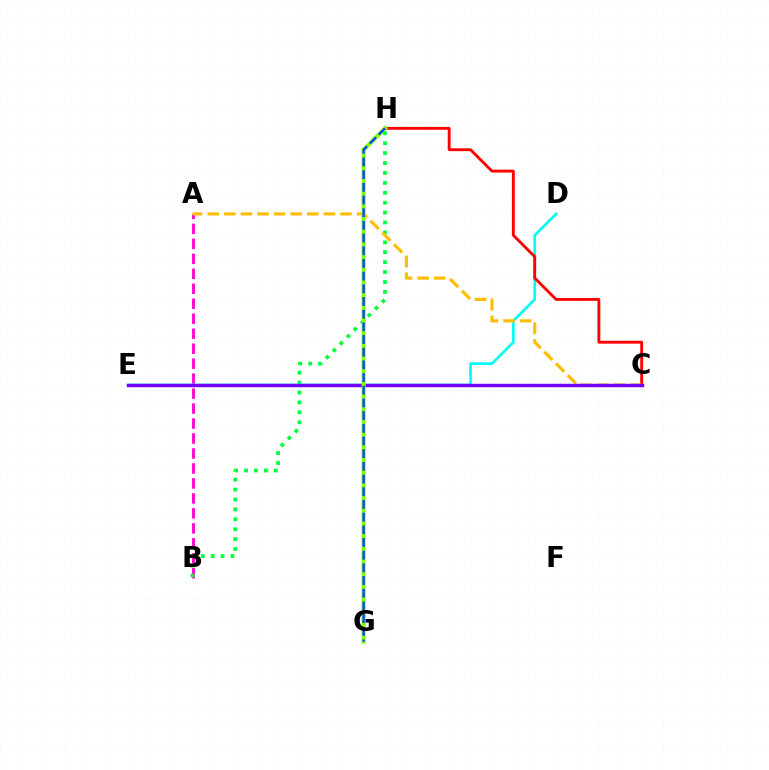{('A', 'B'): [{'color': '#ff00cf', 'line_style': 'dashed', 'thickness': 2.03}], ('B', 'H'): [{'color': '#00ff39', 'line_style': 'dotted', 'thickness': 2.69}], ('D', 'E'): [{'color': '#00fff6', 'line_style': 'solid', 'thickness': 1.94}], ('C', 'H'): [{'color': '#ff0000', 'line_style': 'solid', 'thickness': 2.06}], ('A', 'C'): [{'color': '#ffbd00', 'line_style': 'dashed', 'thickness': 2.25}], ('C', 'E'): [{'color': '#7200ff', 'line_style': 'solid', 'thickness': 2.47}], ('G', 'H'): [{'color': '#84ff00', 'line_style': 'solid', 'thickness': 2.9}, {'color': '#004bff', 'line_style': 'dashed', 'thickness': 1.72}]}